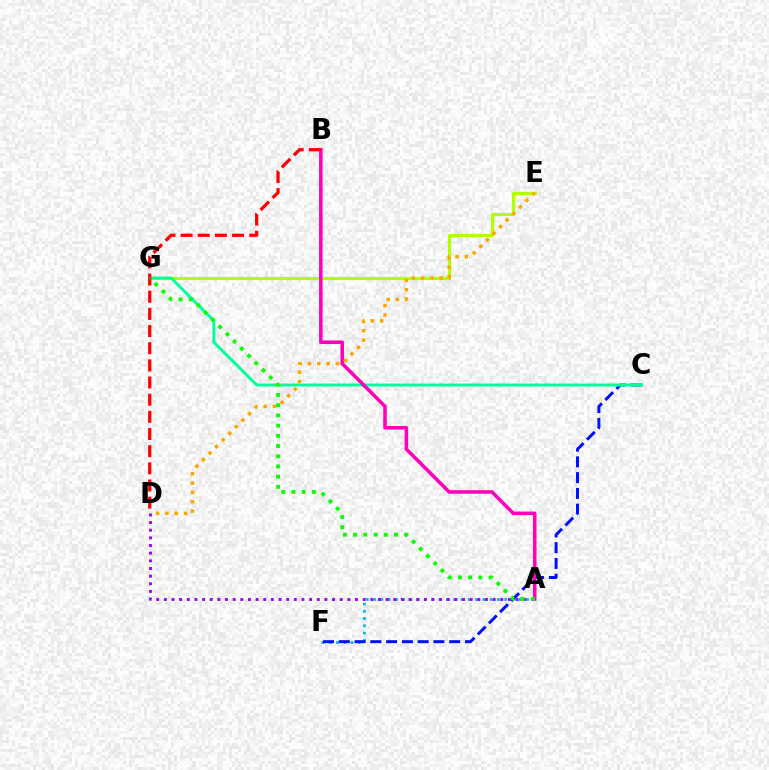{('A', 'F'): [{'color': '#00b5ff', 'line_style': 'dotted', 'thickness': 1.98}], ('E', 'G'): [{'color': '#b3ff00', 'line_style': 'solid', 'thickness': 2.3}], ('C', 'F'): [{'color': '#0010ff', 'line_style': 'dashed', 'thickness': 2.14}], ('C', 'G'): [{'color': '#00ff9d', 'line_style': 'solid', 'thickness': 2.11}], ('A', 'B'): [{'color': '#ff00bd', 'line_style': 'solid', 'thickness': 2.55}], ('D', 'E'): [{'color': '#ffa500', 'line_style': 'dotted', 'thickness': 2.53}], ('A', 'D'): [{'color': '#9b00ff', 'line_style': 'dotted', 'thickness': 2.08}], ('B', 'D'): [{'color': '#ff0000', 'line_style': 'dashed', 'thickness': 2.33}], ('A', 'G'): [{'color': '#08ff00', 'line_style': 'dotted', 'thickness': 2.77}]}